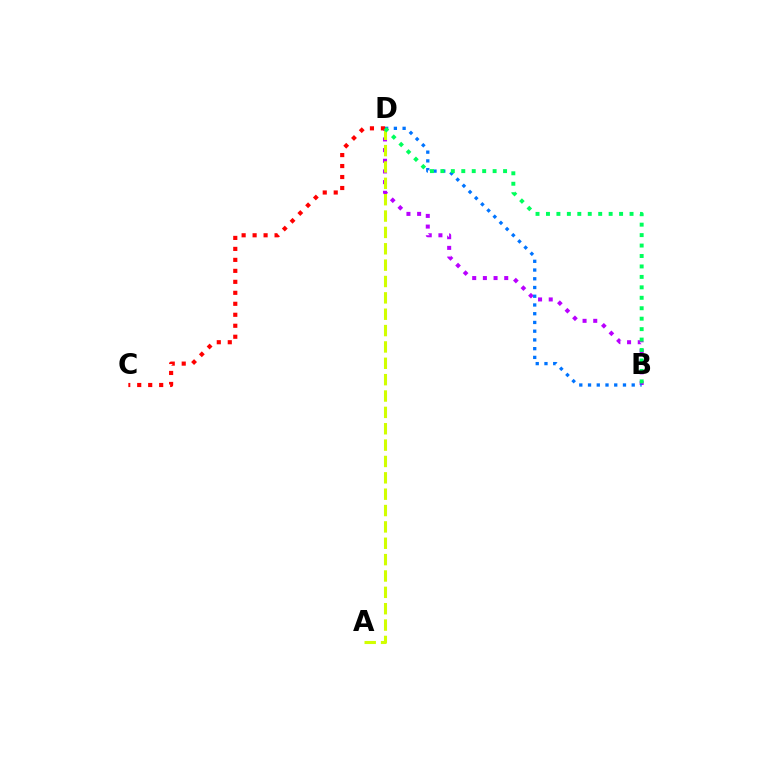{('B', 'D'): [{'color': '#b900ff', 'line_style': 'dotted', 'thickness': 2.9}, {'color': '#0074ff', 'line_style': 'dotted', 'thickness': 2.37}, {'color': '#00ff5c', 'line_style': 'dotted', 'thickness': 2.84}], ('A', 'D'): [{'color': '#d1ff00', 'line_style': 'dashed', 'thickness': 2.22}], ('C', 'D'): [{'color': '#ff0000', 'line_style': 'dotted', 'thickness': 2.98}]}